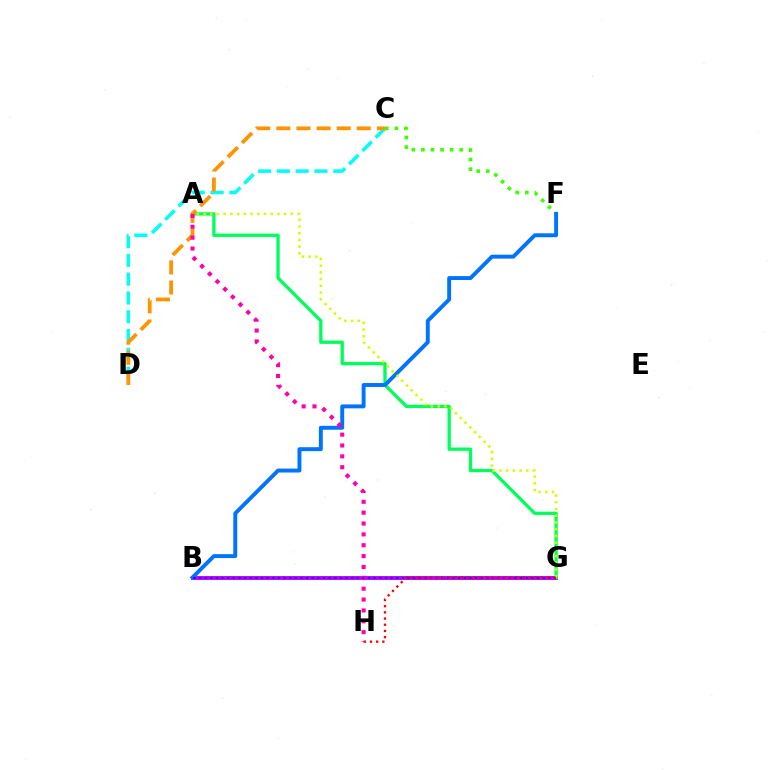{('B', 'G'): [{'color': '#b900ff', 'line_style': 'solid', 'thickness': 2.8}, {'color': '#2500ff', 'line_style': 'dotted', 'thickness': 1.53}], ('A', 'G'): [{'color': '#00ff5c', 'line_style': 'solid', 'thickness': 2.39}, {'color': '#d1ff00', 'line_style': 'dotted', 'thickness': 1.83}], ('C', 'D'): [{'color': '#00fff6', 'line_style': 'dashed', 'thickness': 2.55}, {'color': '#ff9400', 'line_style': 'dashed', 'thickness': 2.73}], ('C', 'F'): [{'color': '#3dff00', 'line_style': 'dotted', 'thickness': 2.6}], ('B', 'F'): [{'color': '#0074ff', 'line_style': 'solid', 'thickness': 2.82}], ('A', 'H'): [{'color': '#ff00ac', 'line_style': 'dotted', 'thickness': 2.95}], ('G', 'H'): [{'color': '#ff0000', 'line_style': 'dotted', 'thickness': 1.68}]}